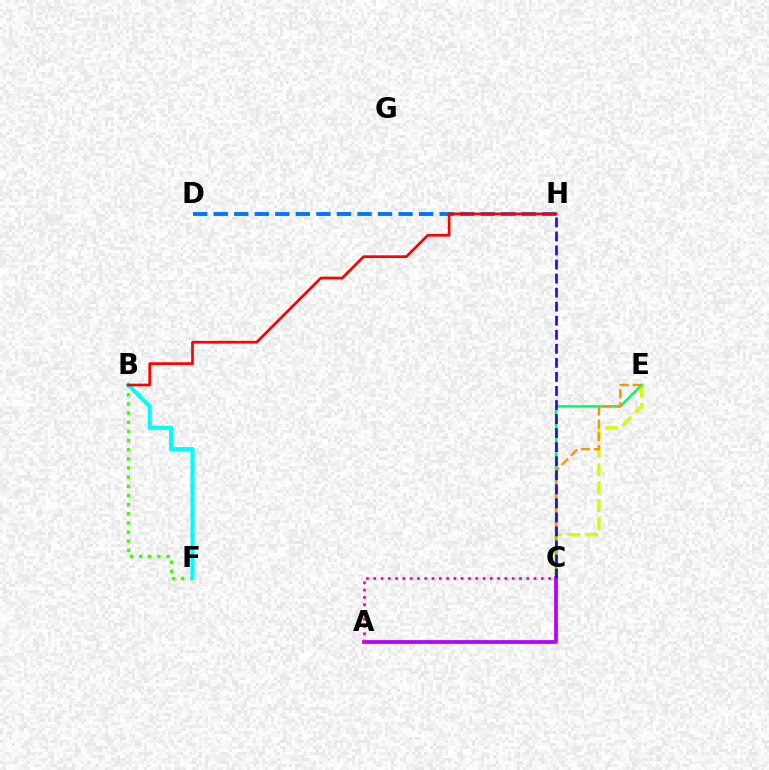{('C', 'E'): [{'color': '#d1ff00', 'line_style': 'dashed', 'thickness': 2.46}, {'color': '#00ff5c', 'line_style': 'solid', 'thickness': 1.81}, {'color': '#ff9400', 'line_style': 'dashed', 'thickness': 1.75}], ('A', 'C'): [{'color': '#b900ff', 'line_style': 'solid', 'thickness': 2.7}, {'color': '#ff00ac', 'line_style': 'dotted', 'thickness': 1.98}], ('D', 'H'): [{'color': '#0074ff', 'line_style': 'dashed', 'thickness': 2.79}], ('B', 'F'): [{'color': '#3dff00', 'line_style': 'dotted', 'thickness': 2.48}, {'color': '#00fff6', 'line_style': 'solid', 'thickness': 2.96}], ('C', 'H'): [{'color': '#2500ff', 'line_style': 'dashed', 'thickness': 1.91}], ('B', 'H'): [{'color': '#ff0000', 'line_style': 'solid', 'thickness': 1.96}]}